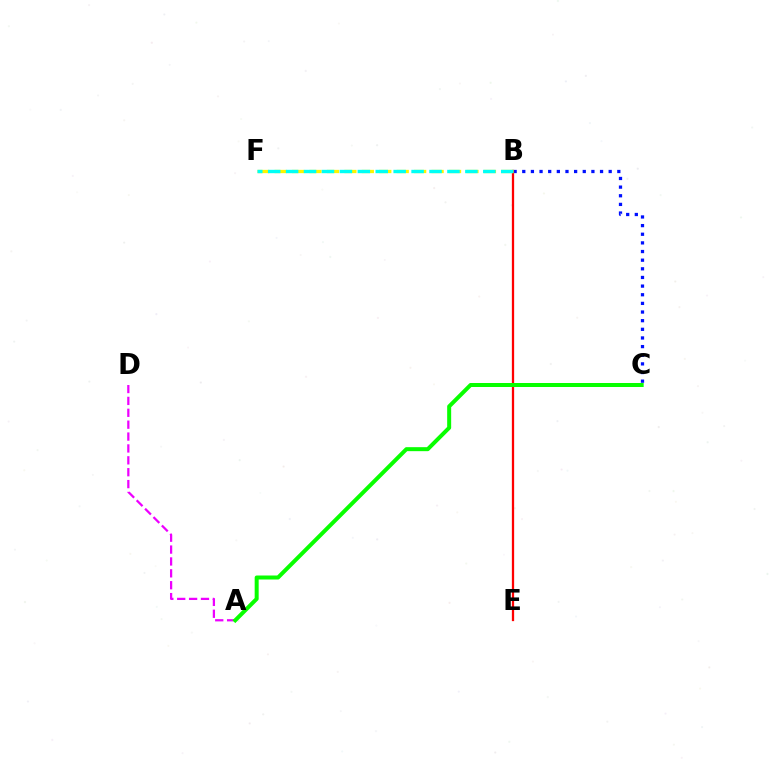{('B', 'C'): [{'color': '#0010ff', 'line_style': 'dotted', 'thickness': 2.35}], ('A', 'D'): [{'color': '#ee00ff', 'line_style': 'dashed', 'thickness': 1.61}], ('B', 'E'): [{'color': '#ff0000', 'line_style': 'solid', 'thickness': 1.64}], ('B', 'F'): [{'color': '#fcf500', 'line_style': 'dashed', 'thickness': 2.37}, {'color': '#00fff6', 'line_style': 'dashed', 'thickness': 2.44}], ('A', 'C'): [{'color': '#08ff00', 'line_style': 'solid', 'thickness': 2.88}]}